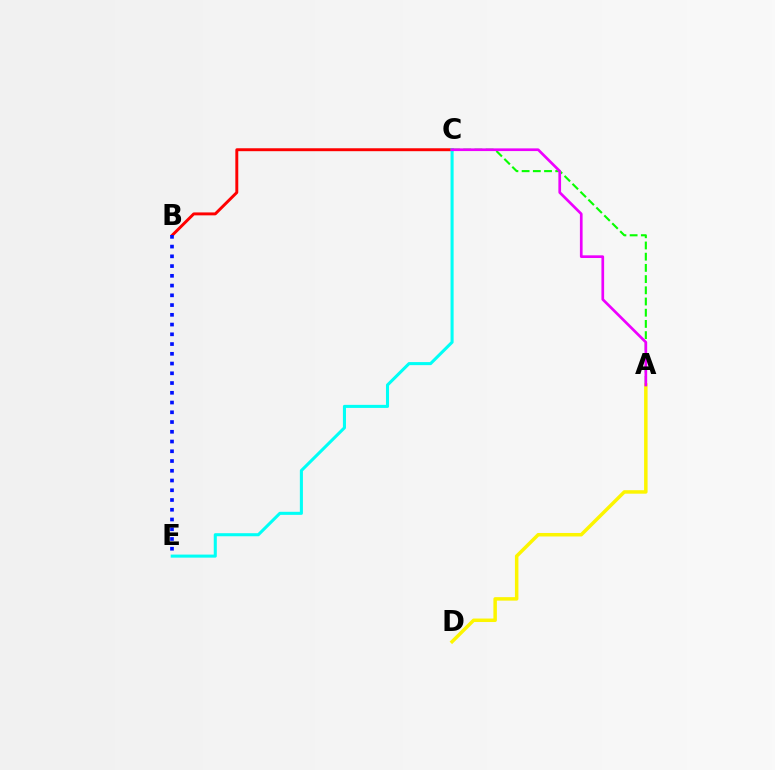{('A', 'C'): [{'color': '#08ff00', 'line_style': 'dashed', 'thickness': 1.52}, {'color': '#ee00ff', 'line_style': 'solid', 'thickness': 1.93}], ('A', 'D'): [{'color': '#fcf500', 'line_style': 'solid', 'thickness': 2.51}], ('B', 'C'): [{'color': '#ff0000', 'line_style': 'solid', 'thickness': 2.11}], ('C', 'E'): [{'color': '#00fff6', 'line_style': 'solid', 'thickness': 2.2}], ('B', 'E'): [{'color': '#0010ff', 'line_style': 'dotted', 'thickness': 2.65}]}